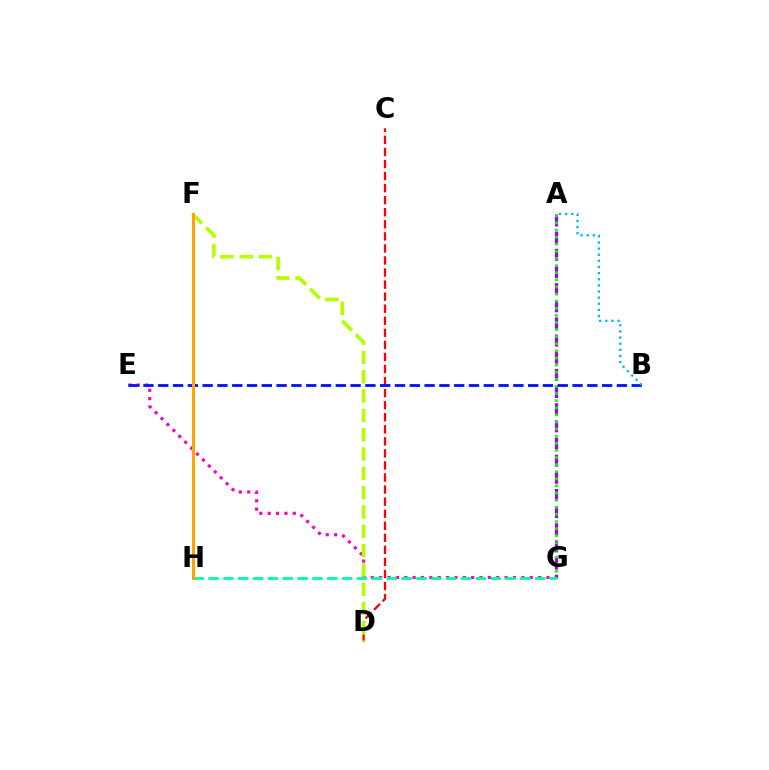{('A', 'G'): [{'color': '#9b00ff', 'line_style': 'dashed', 'thickness': 2.33}, {'color': '#08ff00', 'line_style': 'dotted', 'thickness': 1.93}], ('C', 'D'): [{'color': '#ff0000', 'line_style': 'dashed', 'thickness': 1.64}], ('E', 'G'): [{'color': '#ff00bd', 'line_style': 'dotted', 'thickness': 2.27}], ('D', 'F'): [{'color': '#b3ff00', 'line_style': 'dashed', 'thickness': 2.62}], ('B', 'E'): [{'color': '#0010ff', 'line_style': 'dashed', 'thickness': 2.01}], ('G', 'H'): [{'color': '#00ff9d', 'line_style': 'dashed', 'thickness': 2.02}], ('F', 'H'): [{'color': '#ffa500', 'line_style': 'solid', 'thickness': 2.17}], ('A', 'B'): [{'color': '#00b5ff', 'line_style': 'dotted', 'thickness': 1.67}]}